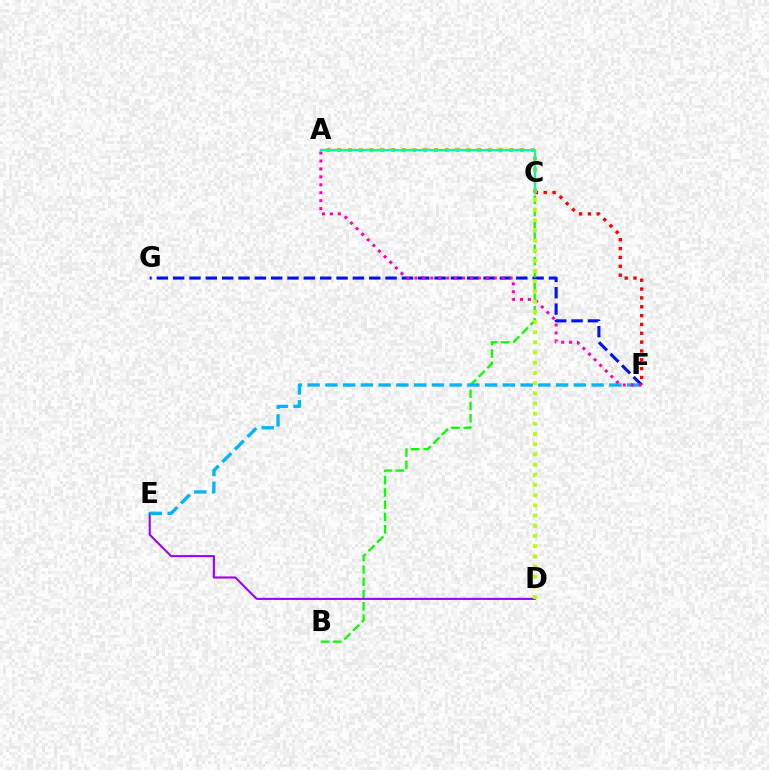{('F', 'G'): [{'color': '#0010ff', 'line_style': 'dashed', 'thickness': 2.22}], ('B', 'C'): [{'color': '#08ff00', 'line_style': 'dashed', 'thickness': 1.67}], ('C', 'F'): [{'color': '#ff0000', 'line_style': 'dotted', 'thickness': 2.4}], ('A', 'C'): [{'color': '#ffa500', 'line_style': 'dotted', 'thickness': 2.93}, {'color': '#00ff9d', 'line_style': 'solid', 'thickness': 1.65}], ('D', 'E'): [{'color': '#9b00ff', 'line_style': 'solid', 'thickness': 1.51}], ('E', 'F'): [{'color': '#00b5ff', 'line_style': 'dashed', 'thickness': 2.41}], ('A', 'F'): [{'color': '#ff00bd', 'line_style': 'dotted', 'thickness': 2.16}], ('C', 'D'): [{'color': '#b3ff00', 'line_style': 'dotted', 'thickness': 2.77}]}